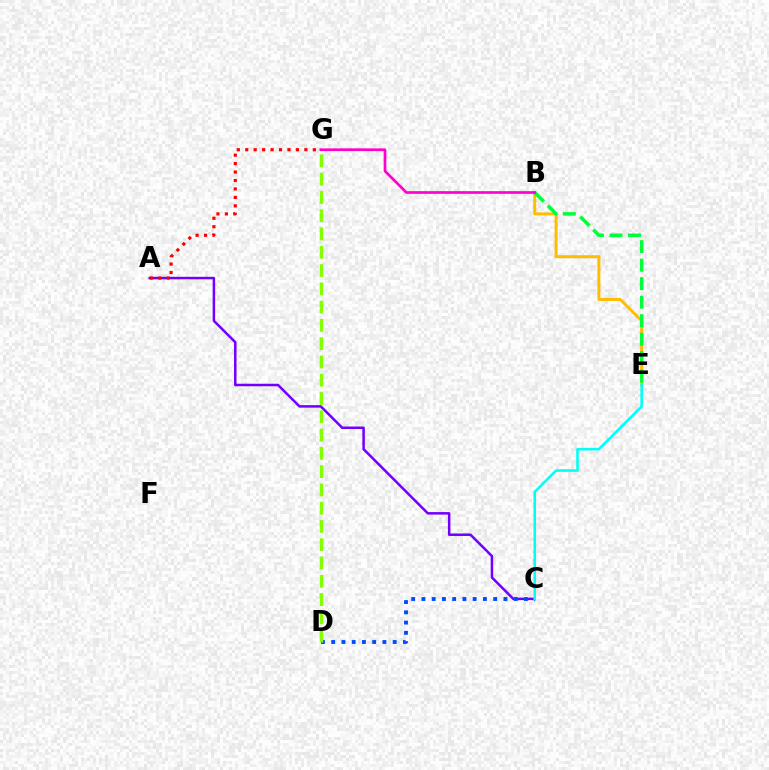{('A', 'C'): [{'color': '#7200ff', 'line_style': 'solid', 'thickness': 1.81}], ('B', 'E'): [{'color': '#ffbd00', 'line_style': 'solid', 'thickness': 2.15}, {'color': '#00ff39', 'line_style': 'dashed', 'thickness': 2.51}], ('A', 'G'): [{'color': '#ff0000', 'line_style': 'dotted', 'thickness': 2.3}], ('C', 'D'): [{'color': '#004bff', 'line_style': 'dotted', 'thickness': 2.78}], ('B', 'G'): [{'color': '#ff00cf', 'line_style': 'solid', 'thickness': 1.94}], ('C', 'E'): [{'color': '#00fff6', 'line_style': 'solid', 'thickness': 1.85}], ('D', 'G'): [{'color': '#84ff00', 'line_style': 'dashed', 'thickness': 2.48}]}